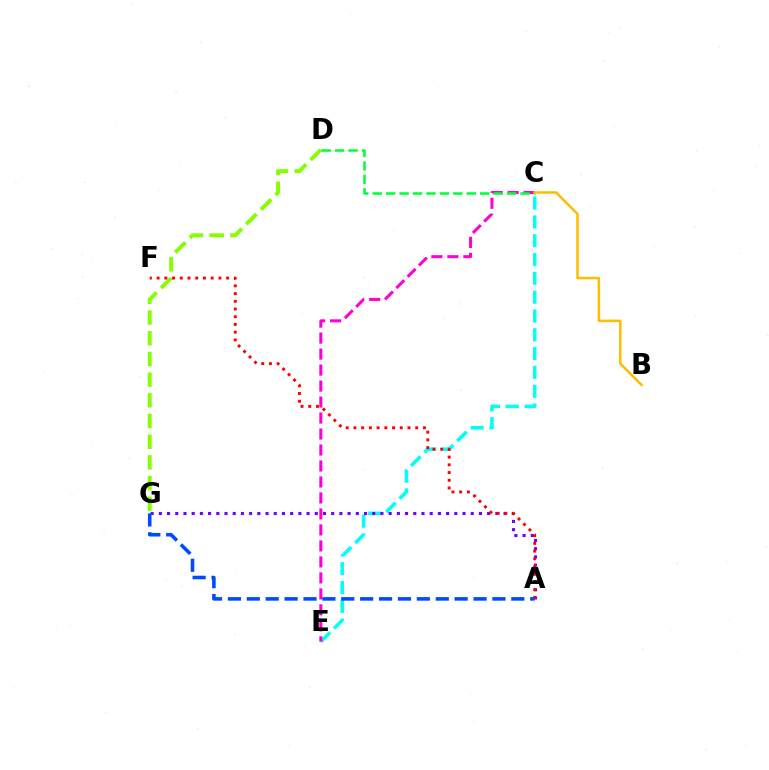{('C', 'E'): [{'color': '#00fff6', 'line_style': 'dashed', 'thickness': 2.56}, {'color': '#ff00cf', 'line_style': 'dashed', 'thickness': 2.17}], ('A', 'G'): [{'color': '#7200ff', 'line_style': 'dotted', 'thickness': 2.23}, {'color': '#004bff', 'line_style': 'dashed', 'thickness': 2.57}], ('D', 'G'): [{'color': '#84ff00', 'line_style': 'dashed', 'thickness': 2.81}], ('A', 'F'): [{'color': '#ff0000', 'line_style': 'dotted', 'thickness': 2.1}], ('C', 'D'): [{'color': '#00ff39', 'line_style': 'dashed', 'thickness': 1.83}], ('B', 'C'): [{'color': '#ffbd00', 'line_style': 'solid', 'thickness': 1.82}]}